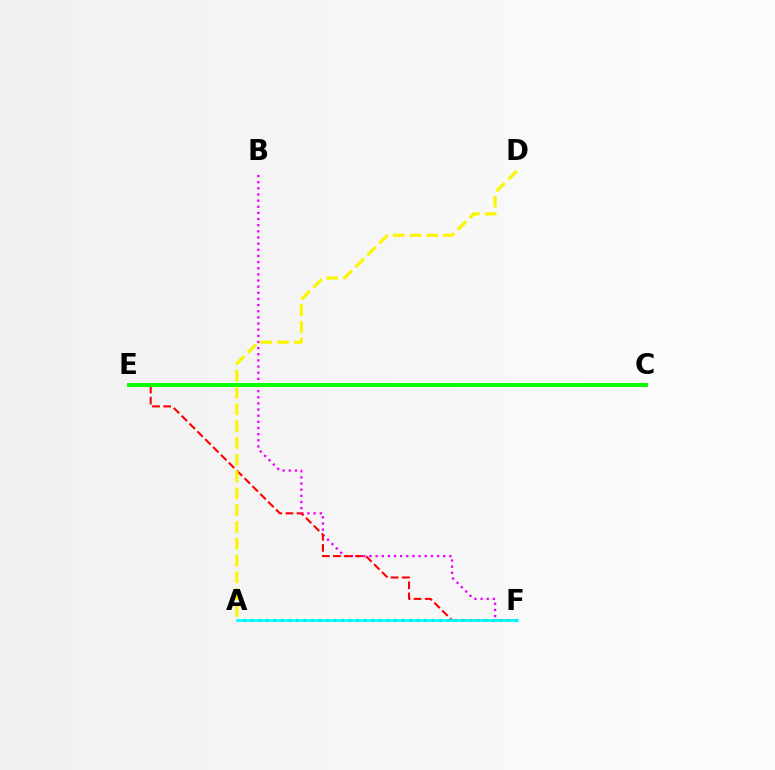{('B', 'F'): [{'color': '#ee00ff', 'line_style': 'dotted', 'thickness': 1.67}], ('E', 'F'): [{'color': '#ff0000', 'line_style': 'dashed', 'thickness': 1.51}], ('A', 'F'): [{'color': '#0010ff', 'line_style': 'dotted', 'thickness': 2.05}, {'color': '#00fff6', 'line_style': 'solid', 'thickness': 1.93}], ('C', 'E'): [{'color': '#08ff00', 'line_style': 'solid', 'thickness': 2.84}], ('A', 'D'): [{'color': '#fcf500', 'line_style': 'dashed', 'thickness': 2.28}]}